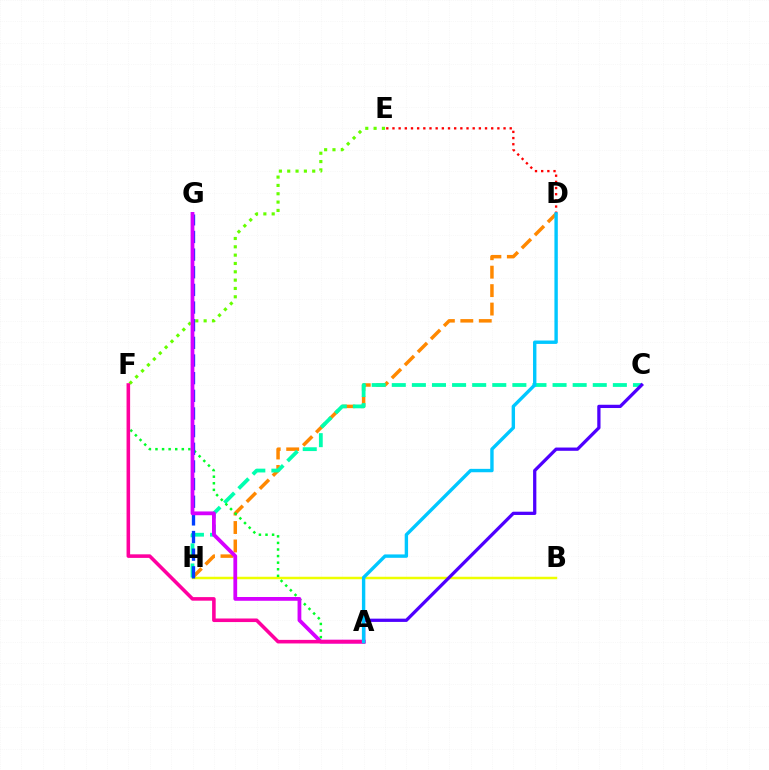{('D', 'H'): [{'color': '#ff8800', 'line_style': 'dashed', 'thickness': 2.51}], ('B', 'H'): [{'color': '#eeff00', 'line_style': 'solid', 'thickness': 1.79}], ('C', 'H'): [{'color': '#00ffaf', 'line_style': 'dashed', 'thickness': 2.73}], ('E', 'F'): [{'color': '#66ff00', 'line_style': 'dotted', 'thickness': 2.26}], ('A', 'C'): [{'color': '#4f00ff', 'line_style': 'solid', 'thickness': 2.35}], ('A', 'F'): [{'color': '#00ff27', 'line_style': 'dotted', 'thickness': 1.79}, {'color': '#ff00a0', 'line_style': 'solid', 'thickness': 2.57}], ('G', 'H'): [{'color': '#003fff', 'line_style': 'dashed', 'thickness': 2.4}], ('D', 'E'): [{'color': '#ff0000', 'line_style': 'dotted', 'thickness': 1.68}], ('A', 'G'): [{'color': '#d600ff', 'line_style': 'solid', 'thickness': 2.72}], ('A', 'D'): [{'color': '#00c7ff', 'line_style': 'solid', 'thickness': 2.44}]}